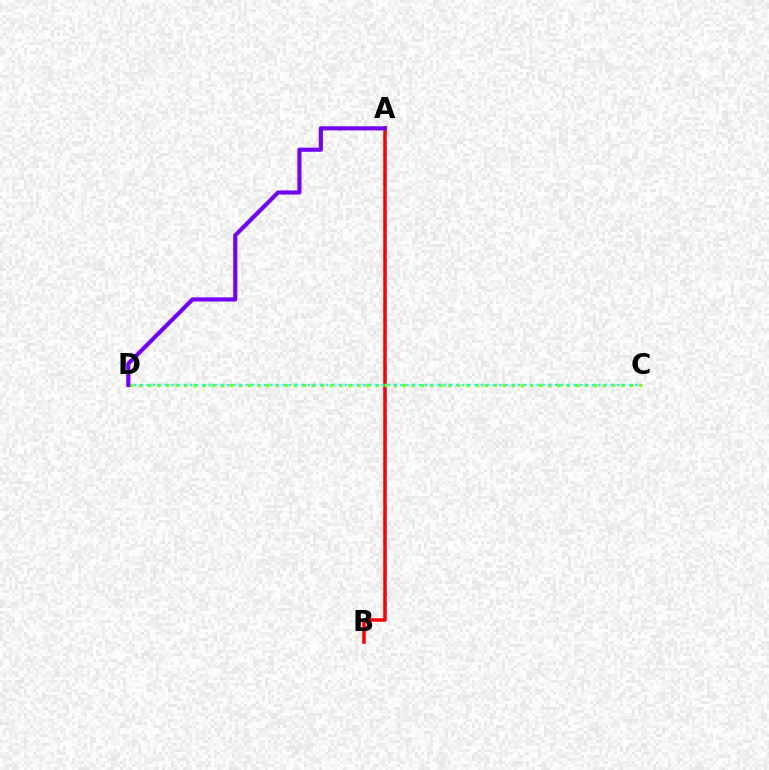{('A', 'B'): [{'color': '#ff0000', 'line_style': 'solid', 'thickness': 2.53}], ('C', 'D'): [{'color': '#84ff00', 'line_style': 'dotted', 'thickness': 2.47}, {'color': '#00fff6', 'line_style': 'dotted', 'thickness': 1.68}], ('A', 'D'): [{'color': '#7200ff', 'line_style': 'solid', 'thickness': 2.97}]}